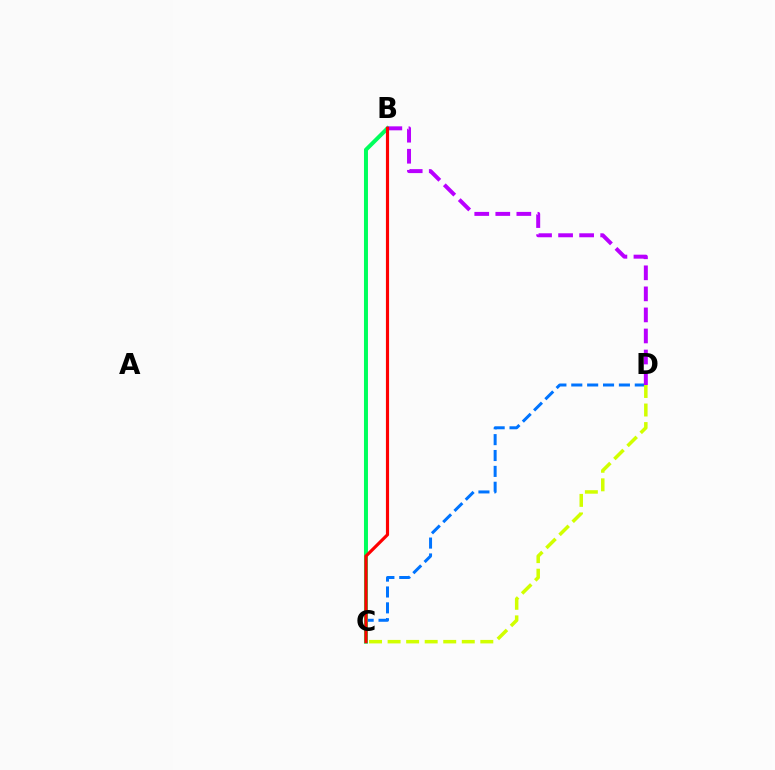{('C', 'D'): [{'color': '#0074ff', 'line_style': 'dashed', 'thickness': 2.16}, {'color': '#d1ff00', 'line_style': 'dashed', 'thickness': 2.52}], ('B', 'C'): [{'color': '#00ff5c', 'line_style': 'solid', 'thickness': 2.87}, {'color': '#ff0000', 'line_style': 'solid', 'thickness': 2.27}], ('B', 'D'): [{'color': '#b900ff', 'line_style': 'dashed', 'thickness': 2.86}]}